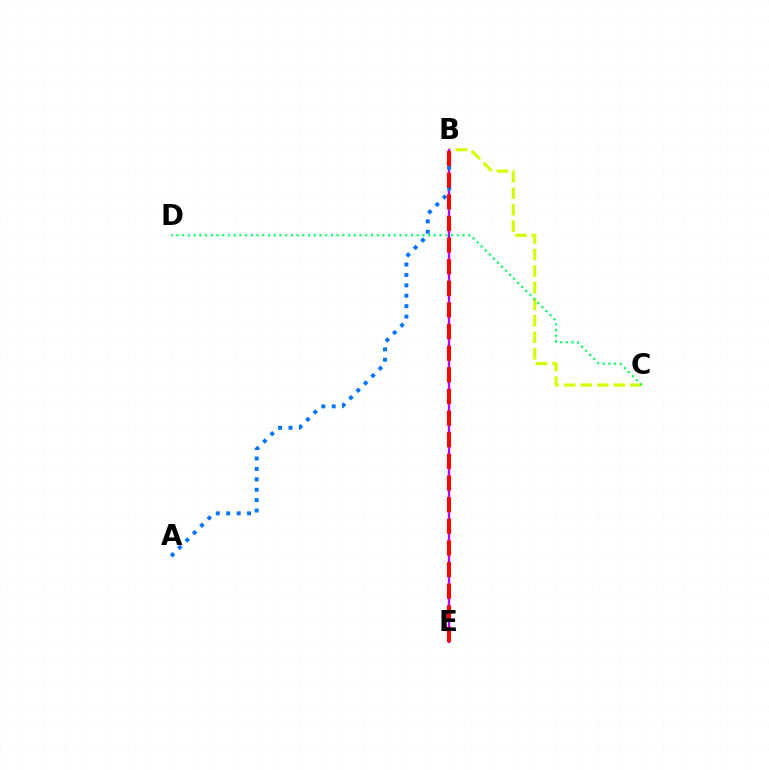{('B', 'C'): [{'color': '#d1ff00', 'line_style': 'dashed', 'thickness': 2.25}], ('B', 'E'): [{'color': '#b900ff', 'line_style': 'solid', 'thickness': 1.67}, {'color': '#ff0000', 'line_style': 'dashed', 'thickness': 2.94}], ('A', 'B'): [{'color': '#0074ff', 'line_style': 'dotted', 'thickness': 2.83}], ('C', 'D'): [{'color': '#00ff5c', 'line_style': 'dotted', 'thickness': 1.55}]}